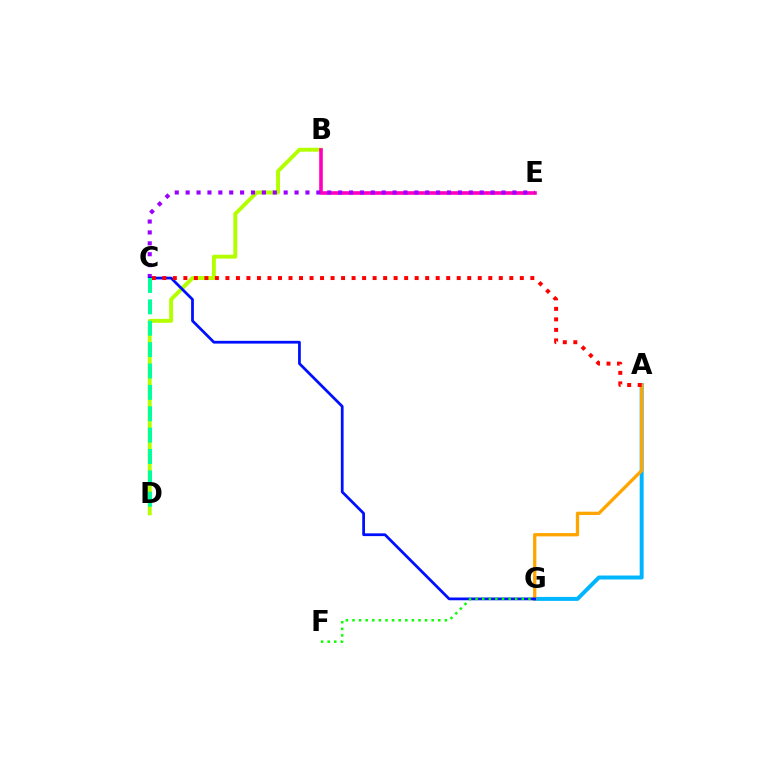{('A', 'G'): [{'color': '#00b5ff', 'line_style': 'solid', 'thickness': 2.86}, {'color': '#ffa500', 'line_style': 'solid', 'thickness': 2.37}], ('B', 'D'): [{'color': '#b3ff00', 'line_style': 'solid', 'thickness': 2.81}], ('B', 'E'): [{'color': '#ff00bd', 'line_style': 'solid', 'thickness': 2.6}], ('C', 'E'): [{'color': '#9b00ff', 'line_style': 'dotted', 'thickness': 2.96}], ('C', 'G'): [{'color': '#0010ff', 'line_style': 'solid', 'thickness': 1.99}], ('A', 'C'): [{'color': '#ff0000', 'line_style': 'dotted', 'thickness': 2.86}], ('F', 'G'): [{'color': '#08ff00', 'line_style': 'dotted', 'thickness': 1.79}], ('C', 'D'): [{'color': '#00ff9d', 'line_style': 'dashed', 'thickness': 2.9}]}